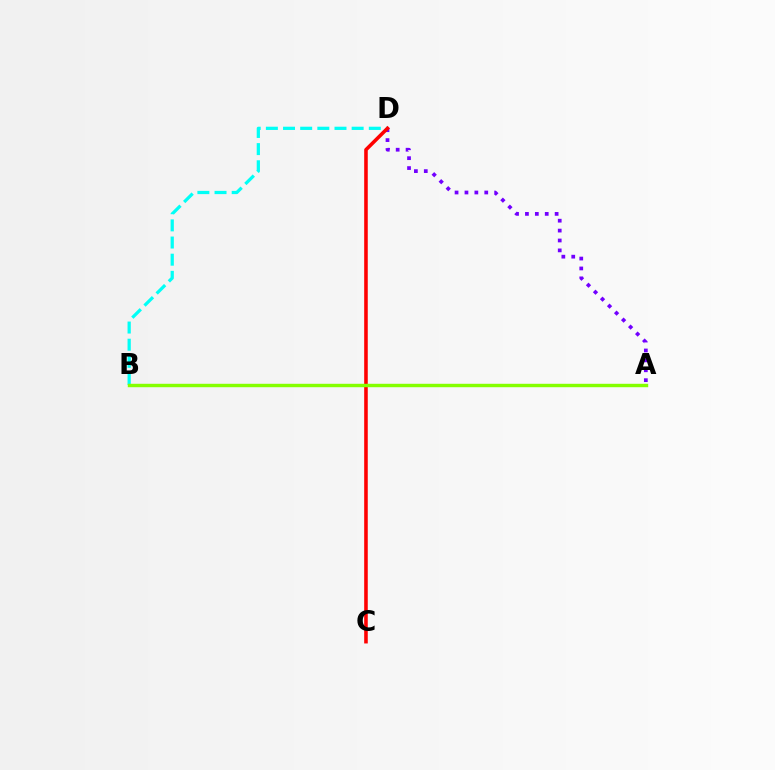{('B', 'D'): [{'color': '#00fff6', 'line_style': 'dashed', 'thickness': 2.33}], ('A', 'D'): [{'color': '#7200ff', 'line_style': 'dotted', 'thickness': 2.69}], ('C', 'D'): [{'color': '#ff0000', 'line_style': 'solid', 'thickness': 2.57}], ('A', 'B'): [{'color': '#84ff00', 'line_style': 'solid', 'thickness': 2.46}]}